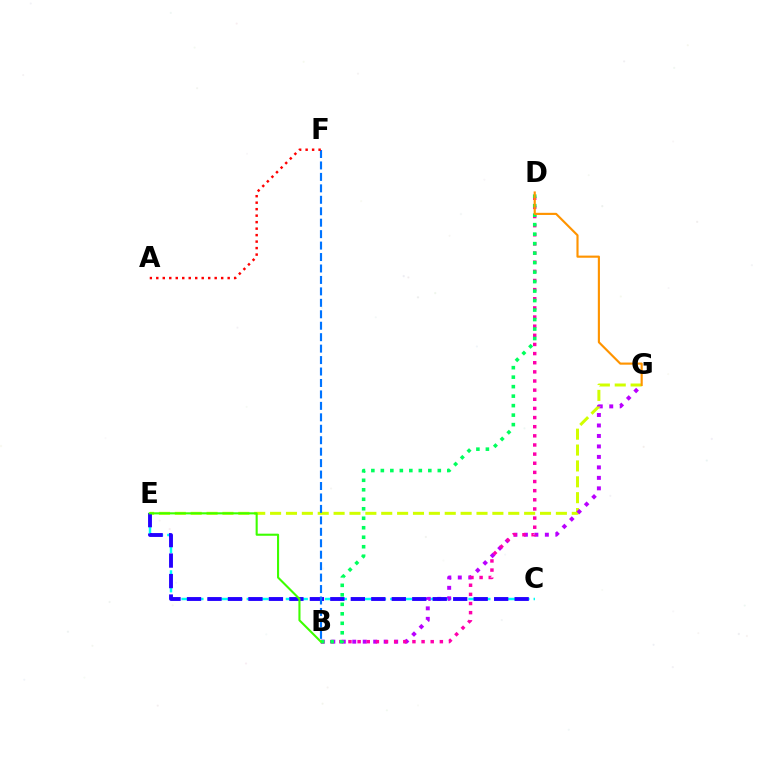{('C', 'E'): [{'color': '#00fff6', 'line_style': 'dashed', 'thickness': 1.77}, {'color': '#2500ff', 'line_style': 'dashed', 'thickness': 2.78}], ('E', 'G'): [{'color': '#d1ff00', 'line_style': 'dashed', 'thickness': 2.16}], ('B', 'G'): [{'color': '#b900ff', 'line_style': 'dotted', 'thickness': 2.85}], ('B', 'D'): [{'color': '#ff00ac', 'line_style': 'dotted', 'thickness': 2.48}, {'color': '#00ff5c', 'line_style': 'dotted', 'thickness': 2.58}], ('B', 'F'): [{'color': '#0074ff', 'line_style': 'dashed', 'thickness': 1.56}], ('B', 'E'): [{'color': '#3dff00', 'line_style': 'solid', 'thickness': 1.51}], ('D', 'G'): [{'color': '#ff9400', 'line_style': 'solid', 'thickness': 1.54}], ('A', 'F'): [{'color': '#ff0000', 'line_style': 'dotted', 'thickness': 1.76}]}